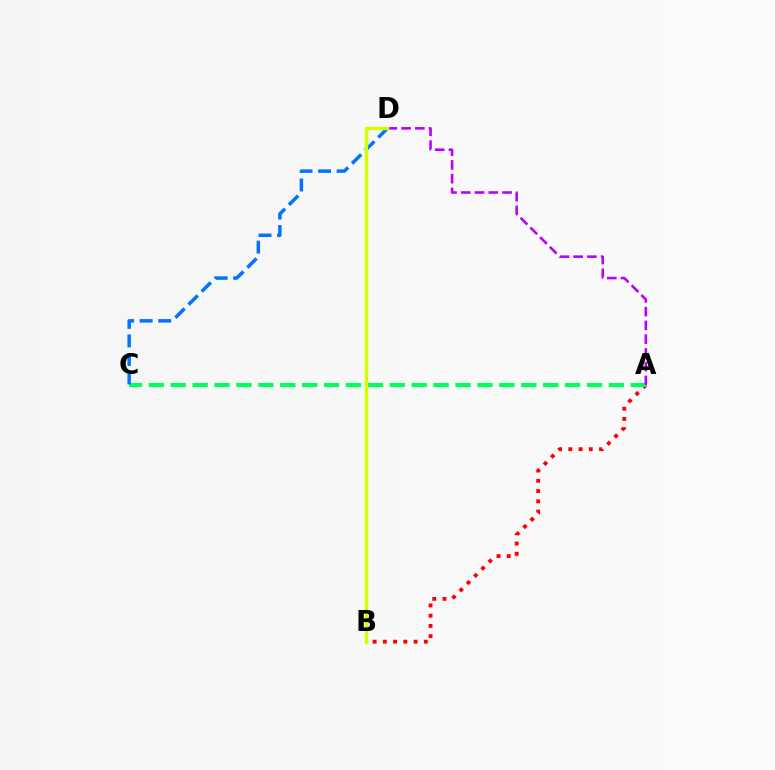{('A', 'B'): [{'color': '#ff0000', 'line_style': 'dotted', 'thickness': 2.78}], ('A', 'C'): [{'color': '#00ff5c', 'line_style': 'dashed', 'thickness': 2.98}], ('A', 'D'): [{'color': '#b900ff', 'line_style': 'dashed', 'thickness': 1.87}], ('C', 'D'): [{'color': '#0074ff', 'line_style': 'dashed', 'thickness': 2.52}], ('B', 'D'): [{'color': '#d1ff00', 'line_style': 'solid', 'thickness': 2.46}]}